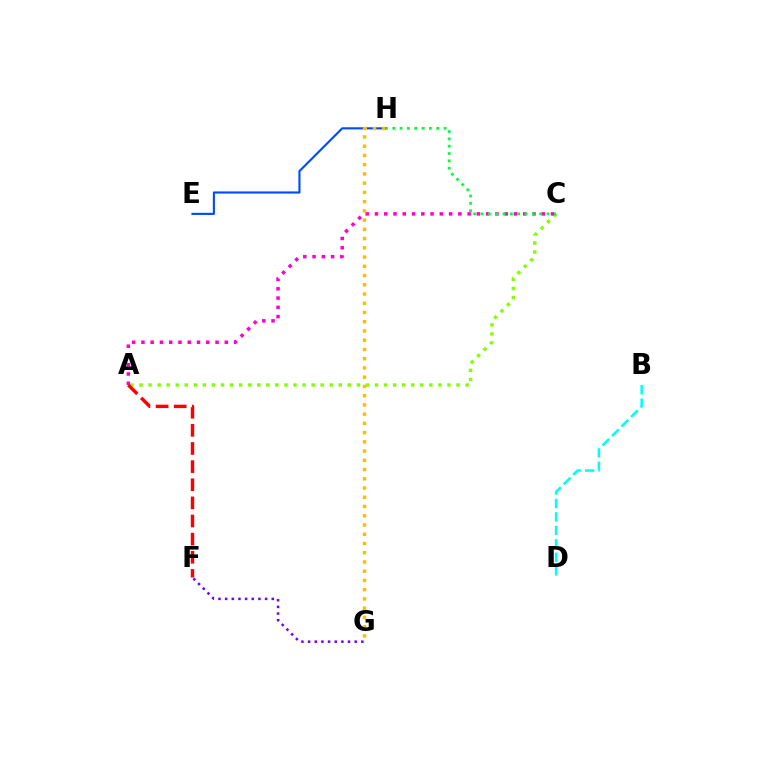{('B', 'D'): [{'color': '#00fff6', 'line_style': 'dashed', 'thickness': 1.83}], ('A', 'C'): [{'color': '#84ff00', 'line_style': 'dotted', 'thickness': 2.46}, {'color': '#ff00cf', 'line_style': 'dotted', 'thickness': 2.52}], ('C', 'H'): [{'color': '#00ff39', 'line_style': 'dotted', 'thickness': 1.99}], ('E', 'H'): [{'color': '#004bff', 'line_style': 'solid', 'thickness': 1.53}], ('F', 'G'): [{'color': '#7200ff', 'line_style': 'dotted', 'thickness': 1.81}], ('G', 'H'): [{'color': '#ffbd00', 'line_style': 'dotted', 'thickness': 2.51}], ('A', 'F'): [{'color': '#ff0000', 'line_style': 'dashed', 'thickness': 2.46}]}